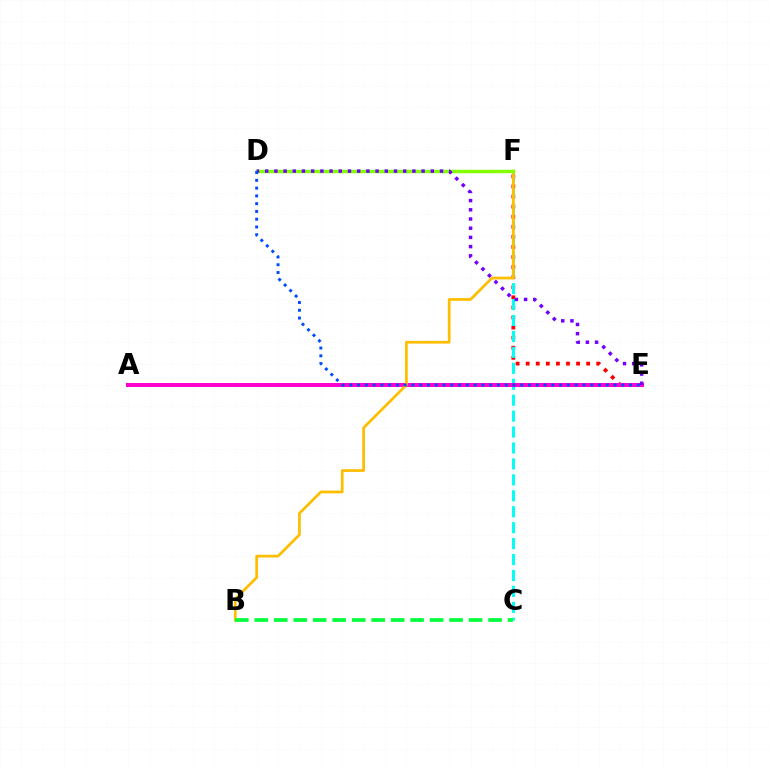{('E', 'F'): [{'color': '#ff0000', 'line_style': 'dotted', 'thickness': 2.74}], ('C', 'F'): [{'color': '#00fff6', 'line_style': 'dashed', 'thickness': 2.17}], ('A', 'E'): [{'color': '#ff00cf', 'line_style': 'solid', 'thickness': 2.87}], ('B', 'F'): [{'color': '#ffbd00', 'line_style': 'solid', 'thickness': 1.97}], ('D', 'F'): [{'color': '#84ff00', 'line_style': 'solid', 'thickness': 2.49}], ('D', 'E'): [{'color': '#7200ff', 'line_style': 'dotted', 'thickness': 2.5}, {'color': '#004bff', 'line_style': 'dotted', 'thickness': 2.11}], ('B', 'C'): [{'color': '#00ff39', 'line_style': 'dashed', 'thickness': 2.65}]}